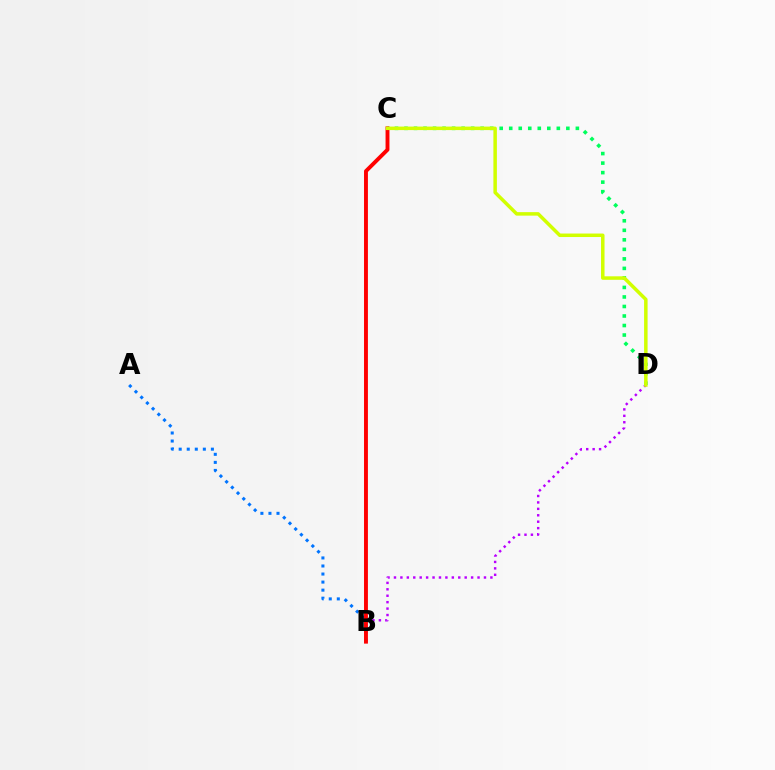{('A', 'B'): [{'color': '#0074ff', 'line_style': 'dotted', 'thickness': 2.19}], ('B', 'D'): [{'color': '#b900ff', 'line_style': 'dotted', 'thickness': 1.75}], ('C', 'D'): [{'color': '#00ff5c', 'line_style': 'dotted', 'thickness': 2.59}, {'color': '#d1ff00', 'line_style': 'solid', 'thickness': 2.52}], ('B', 'C'): [{'color': '#ff0000', 'line_style': 'solid', 'thickness': 2.8}]}